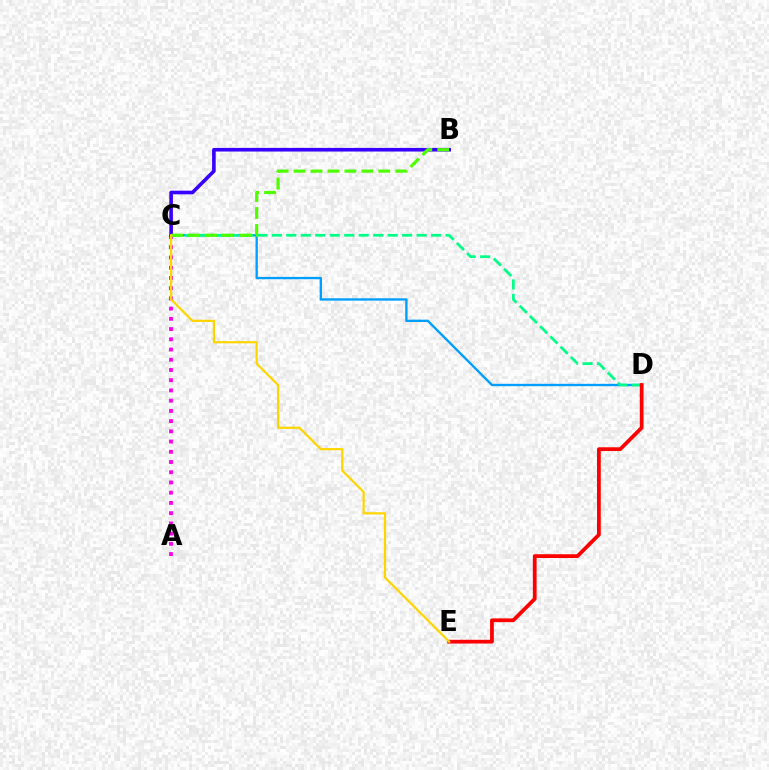{('A', 'C'): [{'color': '#ff00ed', 'line_style': 'dotted', 'thickness': 2.78}], ('C', 'D'): [{'color': '#009eff', 'line_style': 'solid', 'thickness': 1.69}, {'color': '#00ff86', 'line_style': 'dashed', 'thickness': 1.97}], ('D', 'E'): [{'color': '#ff0000', 'line_style': 'solid', 'thickness': 2.7}], ('B', 'C'): [{'color': '#3700ff', 'line_style': 'solid', 'thickness': 2.6}, {'color': '#4fff00', 'line_style': 'dashed', 'thickness': 2.3}], ('C', 'E'): [{'color': '#ffd500', 'line_style': 'solid', 'thickness': 1.59}]}